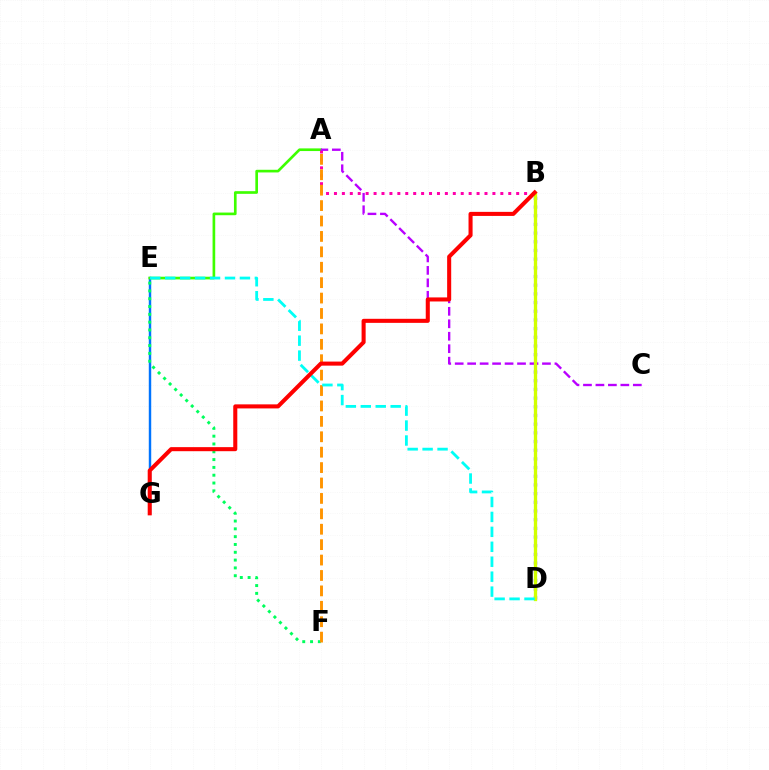{('E', 'G'): [{'color': '#0074ff', 'line_style': 'solid', 'thickness': 1.75}], ('E', 'F'): [{'color': '#00ff5c', 'line_style': 'dotted', 'thickness': 2.12}], ('B', 'D'): [{'color': '#2500ff', 'line_style': 'dotted', 'thickness': 2.36}, {'color': '#d1ff00', 'line_style': 'solid', 'thickness': 2.38}], ('A', 'E'): [{'color': '#3dff00', 'line_style': 'solid', 'thickness': 1.92}], ('A', 'B'): [{'color': '#ff00ac', 'line_style': 'dotted', 'thickness': 2.15}], ('A', 'C'): [{'color': '#b900ff', 'line_style': 'dashed', 'thickness': 1.69}], ('A', 'F'): [{'color': '#ff9400', 'line_style': 'dashed', 'thickness': 2.09}], ('D', 'E'): [{'color': '#00fff6', 'line_style': 'dashed', 'thickness': 2.03}], ('B', 'G'): [{'color': '#ff0000', 'line_style': 'solid', 'thickness': 2.92}]}